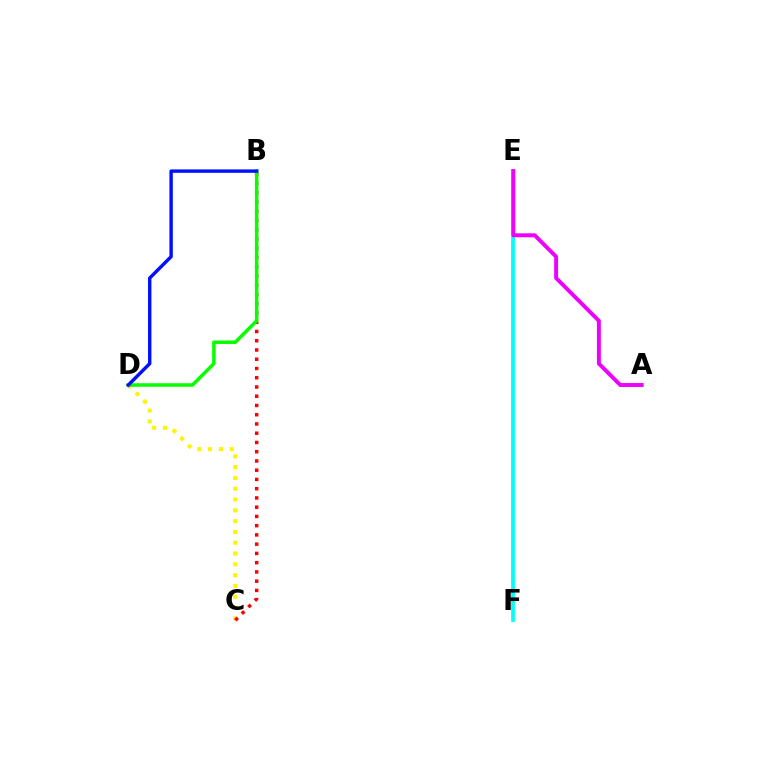{('E', 'F'): [{'color': '#00fff6', 'line_style': 'solid', 'thickness': 2.71}], ('C', 'D'): [{'color': '#fcf500', 'line_style': 'dotted', 'thickness': 2.93}], ('B', 'C'): [{'color': '#ff0000', 'line_style': 'dotted', 'thickness': 2.51}], ('A', 'E'): [{'color': '#ee00ff', 'line_style': 'solid', 'thickness': 2.83}], ('B', 'D'): [{'color': '#08ff00', 'line_style': 'solid', 'thickness': 2.53}, {'color': '#0010ff', 'line_style': 'solid', 'thickness': 2.46}]}